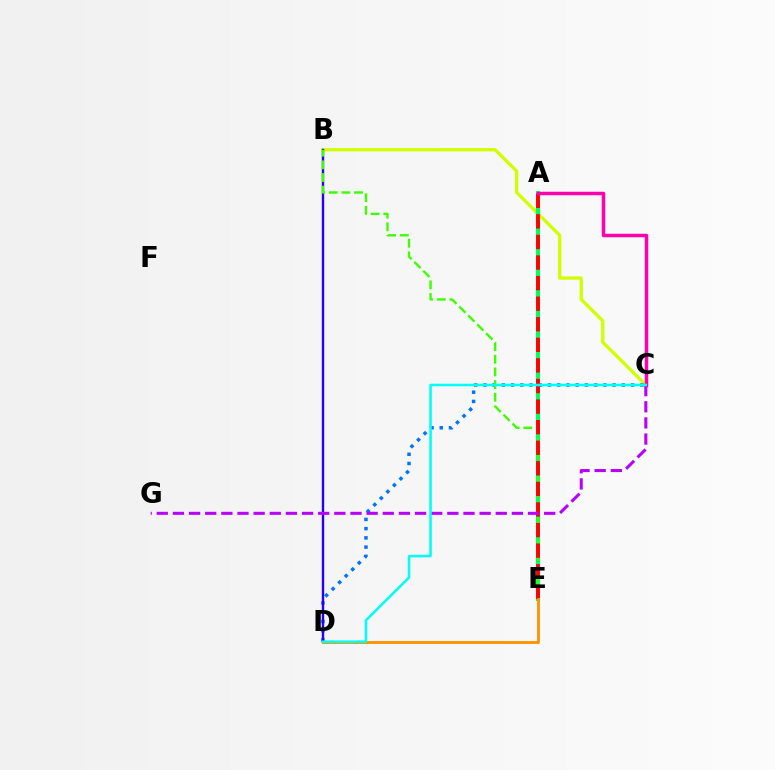{('B', 'C'): [{'color': '#d1ff00', 'line_style': 'solid', 'thickness': 2.38}], ('C', 'D'): [{'color': '#0074ff', 'line_style': 'dotted', 'thickness': 2.51}, {'color': '#00fff6', 'line_style': 'solid', 'thickness': 1.84}], ('B', 'D'): [{'color': '#2500ff', 'line_style': 'solid', 'thickness': 1.72}], ('A', 'E'): [{'color': '#00ff5c', 'line_style': 'solid', 'thickness': 2.92}, {'color': '#ff0000', 'line_style': 'dashed', 'thickness': 2.8}], ('B', 'E'): [{'color': '#3dff00', 'line_style': 'dashed', 'thickness': 1.72}], ('A', 'C'): [{'color': '#ff00ac', 'line_style': 'solid', 'thickness': 2.51}], ('D', 'E'): [{'color': '#ff9400', 'line_style': 'solid', 'thickness': 2.07}], ('C', 'G'): [{'color': '#b900ff', 'line_style': 'dashed', 'thickness': 2.19}]}